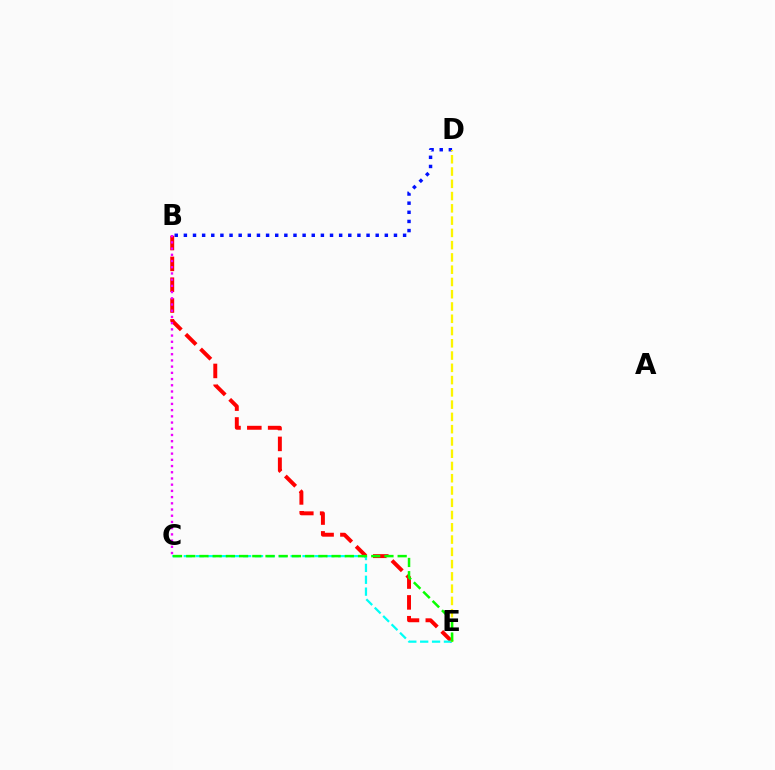{('B', 'D'): [{'color': '#0010ff', 'line_style': 'dotted', 'thickness': 2.48}], ('B', 'E'): [{'color': '#ff0000', 'line_style': 'dashed', 'thickness': 2.83}], ('C', 'E'): [{'color': '#00fff6', 'line_style': 'dashed', 'thickness': 1.61}, {'color': '#08ff00', 'line_style': 'dashed', 'thickness': 1.8}], ('B', 'C'): [{'color': '#ee00ff', 'line_style': 'dotted', 'thickness': 1.69}], ('D', 'E'): [{'color': '#fcf500', 'line_style': 'dashed', 'thickness': 1.67}]}